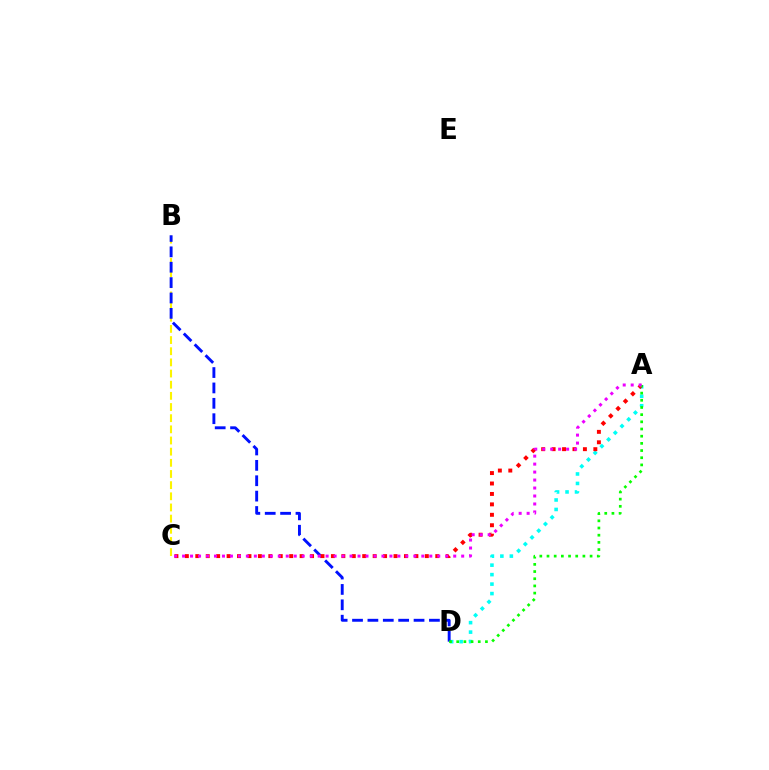{('B', 'C'): [{'color': '#fcf500', 'line_style': 'dashed', 'thickness': 1.52}], ('A', 'D'): [{'color': '#00fff6', 'line_style': 'dotted', 'thickness': 2.58}, {'color': '#08ff00', 'line_style': 'dotted', 'thickness': 1.95}], ('B', 'D'): [{'color': '#0010ff', 'line_style': 'dashed', 'thickness': 2.09}], ('A', 'C'): [{'color': '#ff0000', 'line_style': 'dotted', 'thickness': 2.83}, {'color': '#ee00ff', 'line_style': 'dotted', 'thickness': 2.17}]}